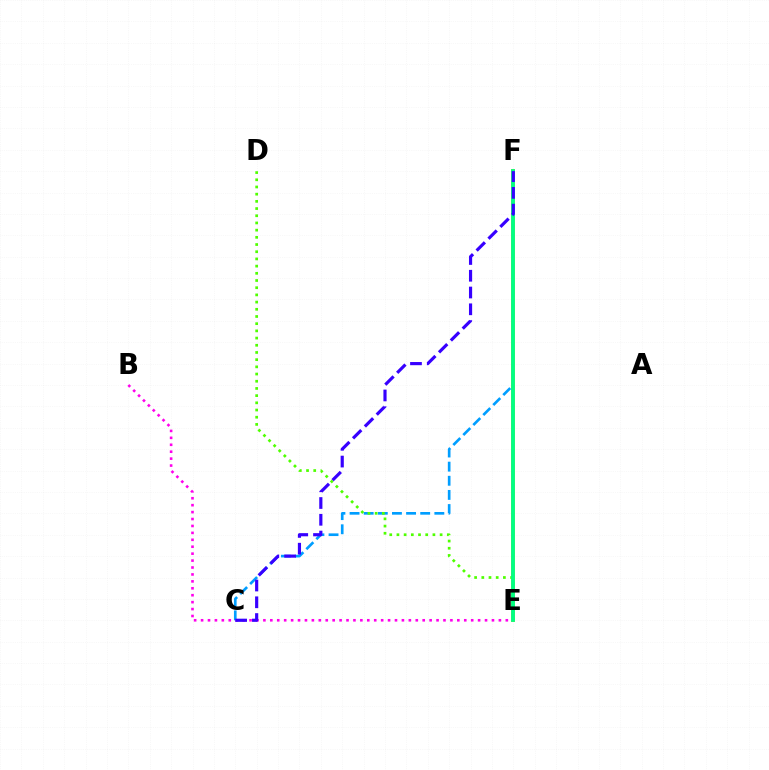{('C', 'F'): [{'color': '#009eff', 'line_style': 'dashed', 'thickness': 1.92}, {'color': '#3700ff', 'line_style': 'dashed', 'thickness': 2.28}], ('E', 'F'): [{'color': '#ff0000', 'line_style': 'solid', 'thickness': 2.64}, {'color': '#ffd500', 'line_style': 'solid', 'thickness': 2.73}, {'color': '#00ff86', 'line_style': 'solid', 'thickness': 2.73}], ('B', 'E'): [{'color': '#ff00ed', 'line_style': 'dotted', 'thickness': 1.88}], ('D', 'E'): [{'color': '#4fff00', 'line_style': 'dotted', 'thickness': 1.95}]}